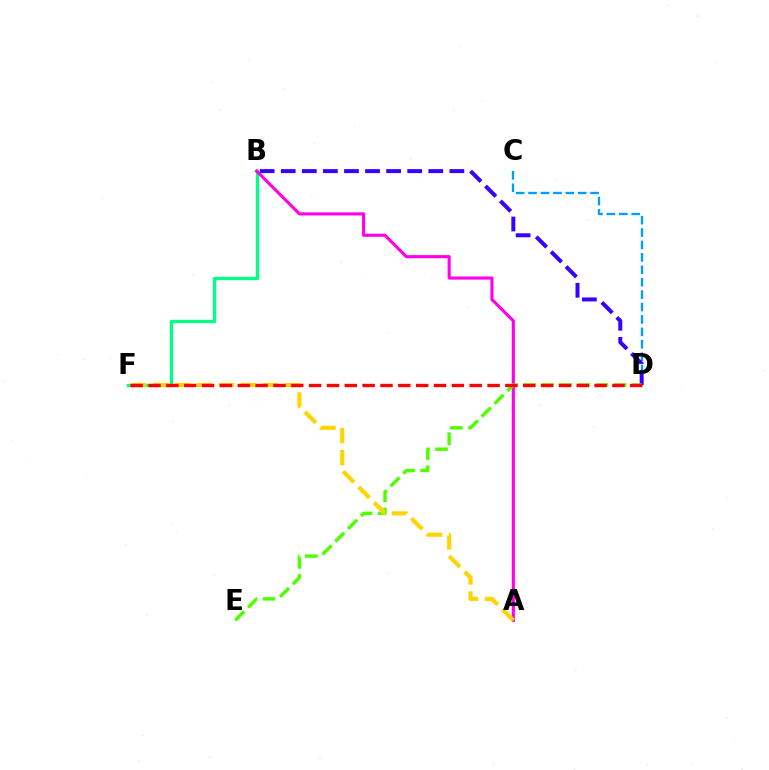{('B', 'F'): [{'color': '#00ff86', 'line_style': 'solid', 'thickness': 2.37}], ('C', 'D'): [{'color': '#009eff', 'line_style': 'dashed', 'thickness': 1.69}], ('A', 'B'): [{'color': '#ff00ed', 'line_style': 'solid', 'thickness': 2.25}], ('B', 'D'): [{'color': '#3700ff', 'line_style': 'dashed', 'thickness': 2.86}], ('D', 'E'): [{'color': '#4fff00', 'line_style': 'dashed', 'thickness': 2.46}], ('A', 'F'): [{'color': '#ffd500', 'line_style': 'dashed', 'thickness': 2.98}], ('D', 'F'): [{'color': '#ff0000', 'line_style': 'dashed', 'thickness': 2.42}]}